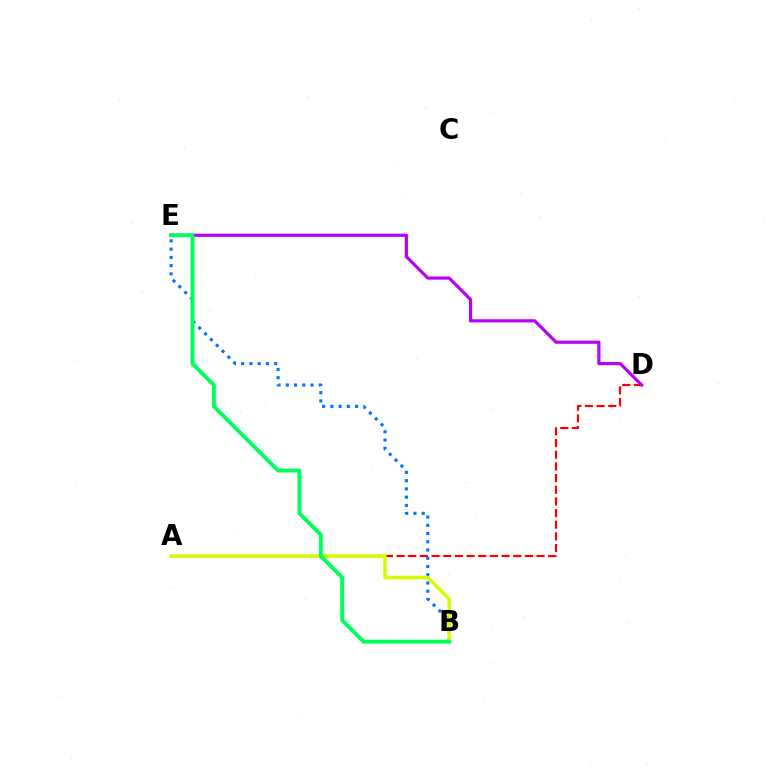{('A', 'D'): [{'color': '#ff0000', 'line_style': 'dashed', 'thickness': 1.58}], ('D', 'E'): [{'color': '#b900ff', 'line_style': 'solid', 'thickness': 2.29}], ('B', 'E'): [{'color': '#0074ff', 'line_style': 'dotted', 'thickness': 2.24}, {'color': '#00ff5c', 'line_style': 'solid', 'thickness': 2.81}], ('A', 'B'): [{'color': '#d1ff00', 'line_style': 'solid', 'thickness': 2.55}]}